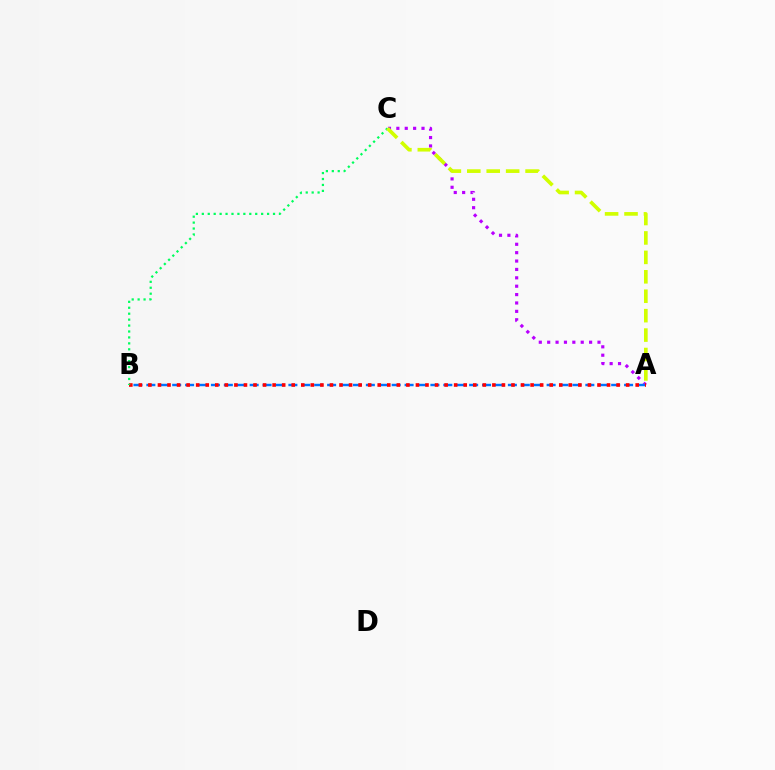{('A', 'C'): [{'color': '#b900ff', 'line_style': 'dotted', 'thickness': 2.28}, {'color': '#d1ff00', 'line_style': 'dashed', 'thickness': 2.64}], ('A', 'B'): [{'color': '#0074ff', 'line_style': 'dashed', 'thickness': 1.75}, {'color': '#ff0000', 'line_style': 'dotted', 'thickness': 2.6}], ('B', 'C'): [{'color': '#00ff5c', 'line_style': 'dotted', 'thickness': 1.61}]}